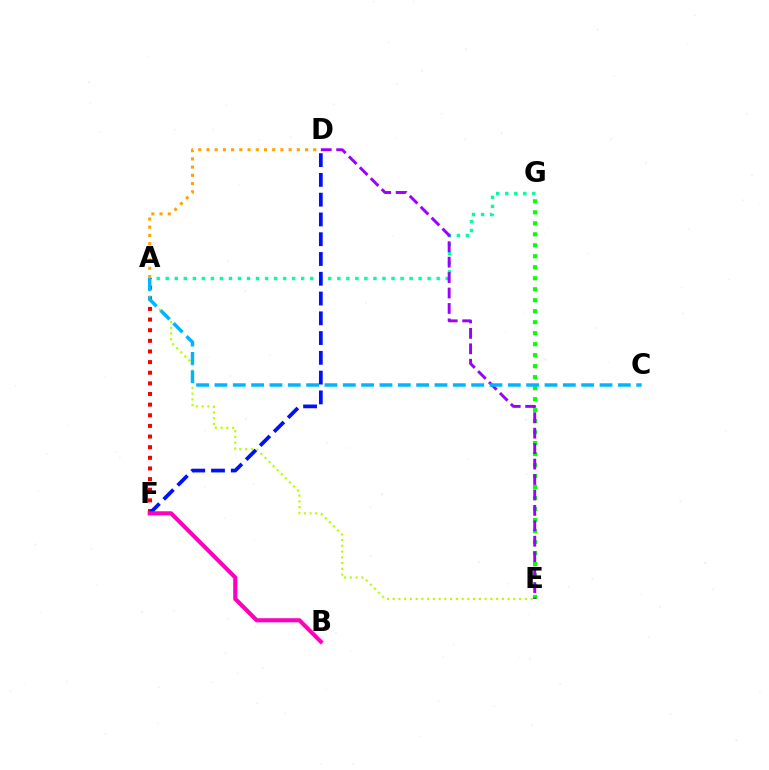{('A', 'D'): [{'color': '#ffa500', 'line_style': 'dotted', 'thickness': 2.23}], ('A', 'G'): [{'color': '#00ff9d', 'line_style': 'dotted', 'thickness': 2.45}], ('E', 'G'): [{'color': '#08ff00', 'line_style': 'dotted', 'thickness': 2.99}], ('A', 'F'): [{'color': '#ff0000', 'line_style': 'dotted', 'thickness': 2.89}], ('A', 'E'): [{'color': '#b3ff00', 'line_style': 'dotted', 'thickness': 1.56}], ('D', 'E'): [{'color': '#9b00ff', 'line_style': 'dashed', 'thickness': 2.1}], ('A', 'C'): [{'color': '#00b5ff', 'line_style': 'dashed', 'thickness': 2.49}], ('D', 'F'): [{'color': '#0010ff', 'line_style': 'dashed', 'thickness': 2.69}], ('B', 'F'): [{'color': '#ff00bd', 'line_style': 'solid', 'thickness': 2.97}]}